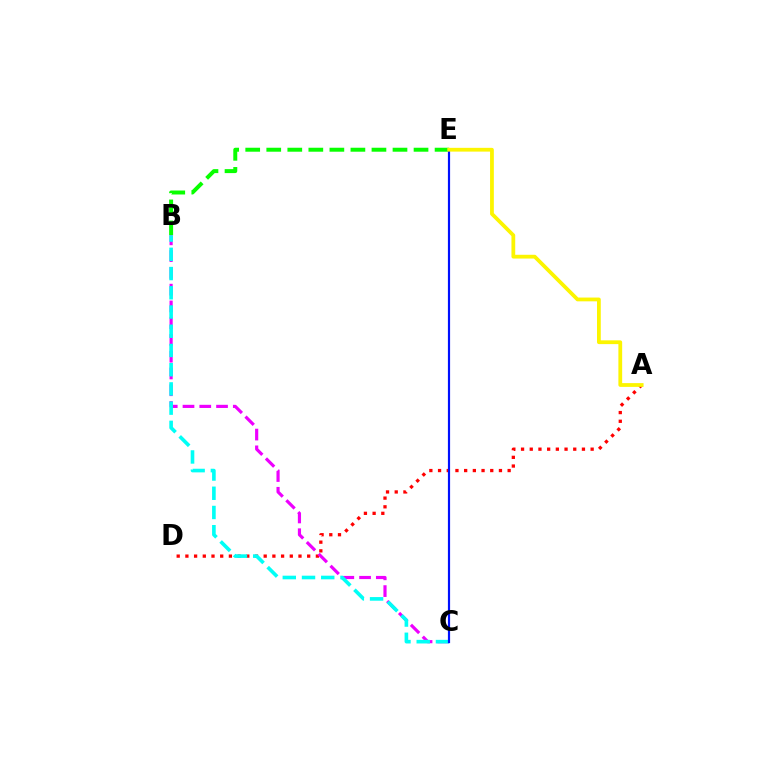{('B', 'E'): [{'color': '#08ff00', 'line_style': 'dashed', 'thickness': 2.86}], ('A', 'D'): [{'color': '#ff0000', 'line_style': 'dotted', 'thickness': 2.36}], ('B', 'C'): [{'color': '#ee00ff', 'line_style': 'dashed', 'thickness': 2.28}, {'color': '#00fff6', 'line_style': 'dashed', 'thickness': 2.61}], ('C', 'E'): [{'color': '#0010ff', 'line_style': 'solid', 'thickness': 1.57}], ('A', 'E'): [{'color': '#fcf500', 'line_style': 'solid', 'thickness': 2.72}]}